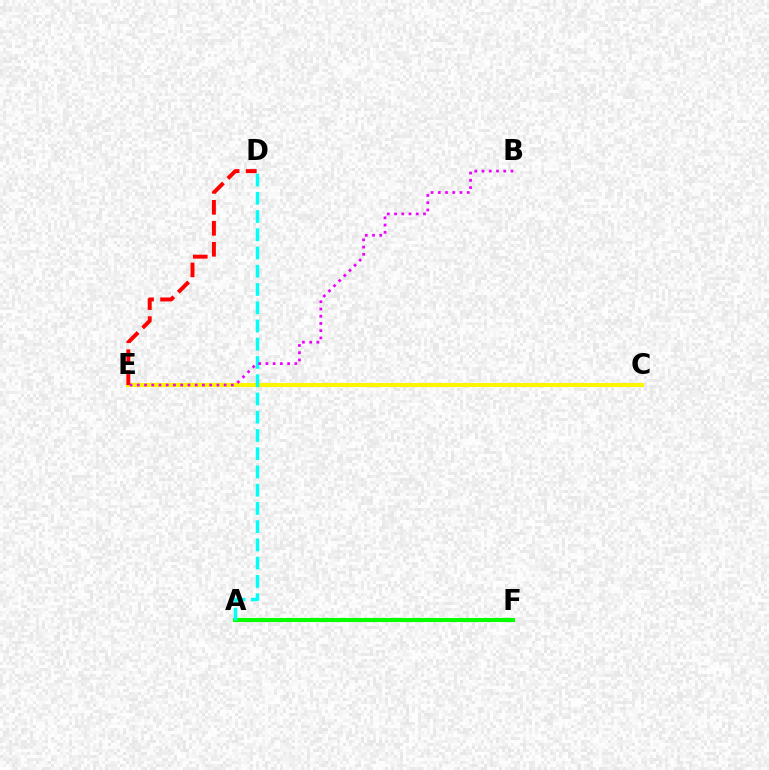{('C', 'E'): [{'color': '#0010ff', 'line_style': 'dashed', 'thickness': 2.54}, {'color': '#fcf500', 'line_style': 'solid', 'thickness': 2.96}], ('A', 'F'): [{'color': '#08ff00', 'line_style': 'solid', 'thickness': 2.95}], ('D', 'E'): [{'color': '#ff0000', 'line_style': 'dashed', 'thickness': 2.85}], ('A', 'D'): [{'color': '#00fff6', 'line_style': 'dashed', 'thickness': 2.48}], ('B', 'E'): [{'color': '#ee00ff', 'line_style': 'dotted', 'thickness': 1.97}]}